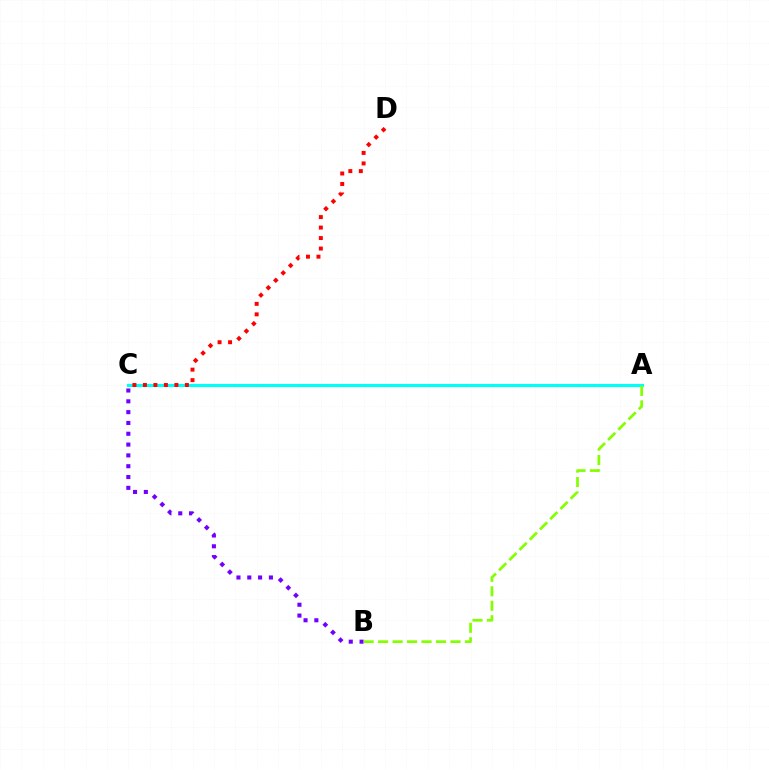{('A', 'C'): [{'color': '#00fff6', 'line_style': 'solid', 'thickness': 2.26}], ('B', 'C'): [{'color': '#7200ff', 'line_style': 'dotted', 'thickness': 2.94}], ('C', 'D'): [{'color': '#ff0000', 'line_style': 'dotted', 'thickness': 2.85}], ('A', 'B'): [{'color': '#84ff00', 'line_style': 'dashed', 'thickness': 1.97}]}